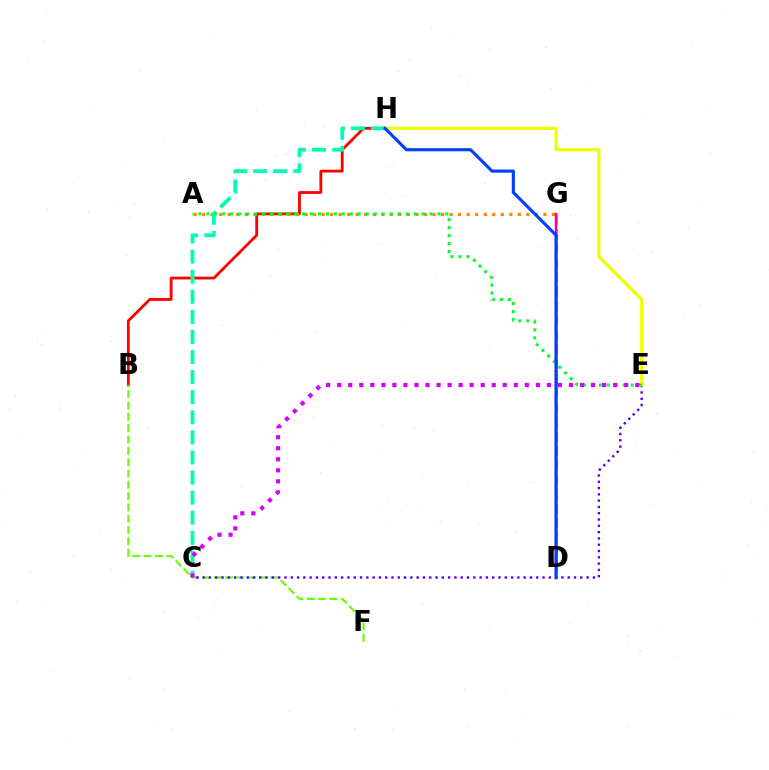{('B', 'H'): [{'color': '#ff0000', 'line_style': 'solid', 'thickness': 2.02}], ('B', 'F'): [{'color': '#66ff00', 'line_style': 'dashed', 'thickness': 1.54}], ('D', 'G'): [{'color': '#00c7ff', 'line_style': 'dashed', 'thickness': 1.96}, {'color': '#ff00a0', 'line_style': 'solid', 'thickness': 1.76}], ('C', 'E'): [{'color': '#4f00ff', 'line_style': 'dotted', 'thickness': 1.71}, {'color': '#d600ff', 'line_style': 'dotted', 'thickness': 3.0}], ('A', 'G'): [{'color': '#ff8800', 'line_style': 'dotted', 'thickness': 2.32}], ('E', 'H'): [{'color': '#eeff00', 'line_style': 'solid', 'thickness': 2.31}], ('C', 'H'): [{'color': '#00ffaf', 'line_style': 'dashed', 'thickness': 2.73}], ('A', 'E'): [{'color': '#00ff27', 'line_style': 'dotted', 'thickness': 2.17}], ('D', 'H'): [{'color': '#003fff', 'line_style': 'solid', 'thickness': 2.25}]}